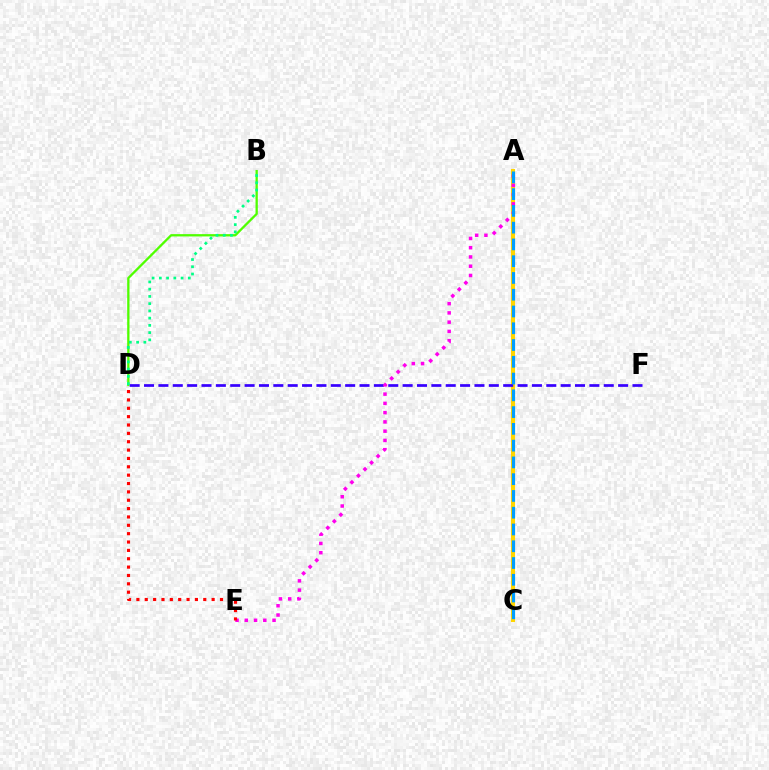{('A', 'C'): [{'color': '#ffd500', 'line_style': 'solid', 'thickness': 2.95}, {'color': '#009eff', 'line_style': 'dashed', 'thickness': 2.28}], ('B', 'D'): [{'color': '#4fff00', 'line_style': 'solid', 'thickness': 1.66}, {'color': '#00ff86', 'line_style': 'dotted', 'thickness': 1.97}], ('D', 'F'): [{'color': '#3700ff', 'line_style': 'dashed', 'thickness': 1.95}], ('A', 'E'): [{'color': '#ff00ed', 'line_style': 'dotted', 'thickness': 2.52}], ('D', 'E'): [{'color': '#ff0000', 'line_style': 'dotted', 'thickness': 2.27}]}